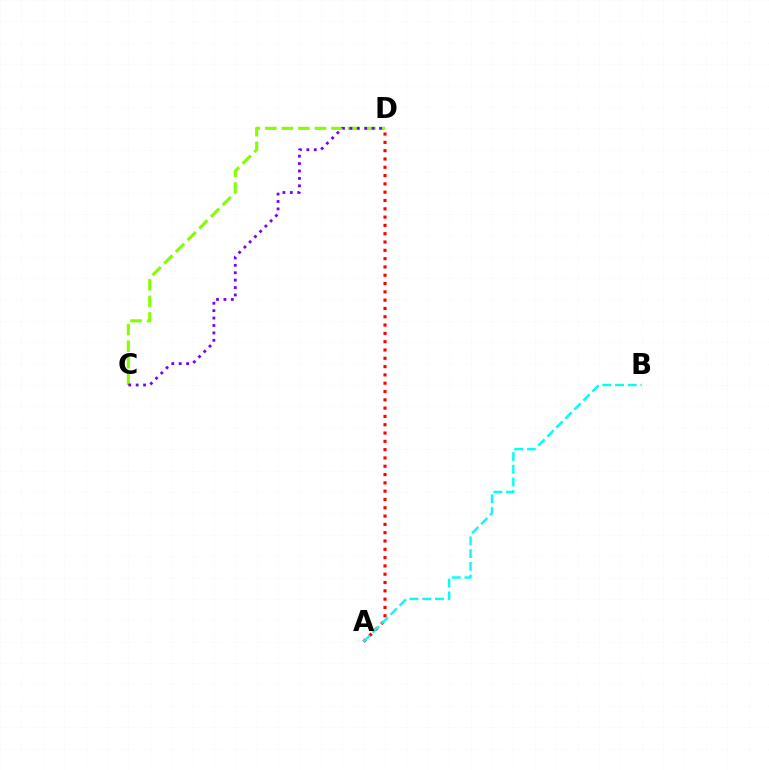{('A', 'D'): [{'color': '#ff0000', 'line_style': 'dotted', 'thickness': 2.26}], ('A', 'B'): [{'color': '#00fff6', 'line_style': 'dashed', 'thickness': 1.73}], ('C', 'D'): [{'color': '#84ff00', 'line_style': 'dashed', 'thickness': 2.25}, {'color': '#7200ff', 'line_style': 'dotted', 'thickness': 2.01}]}